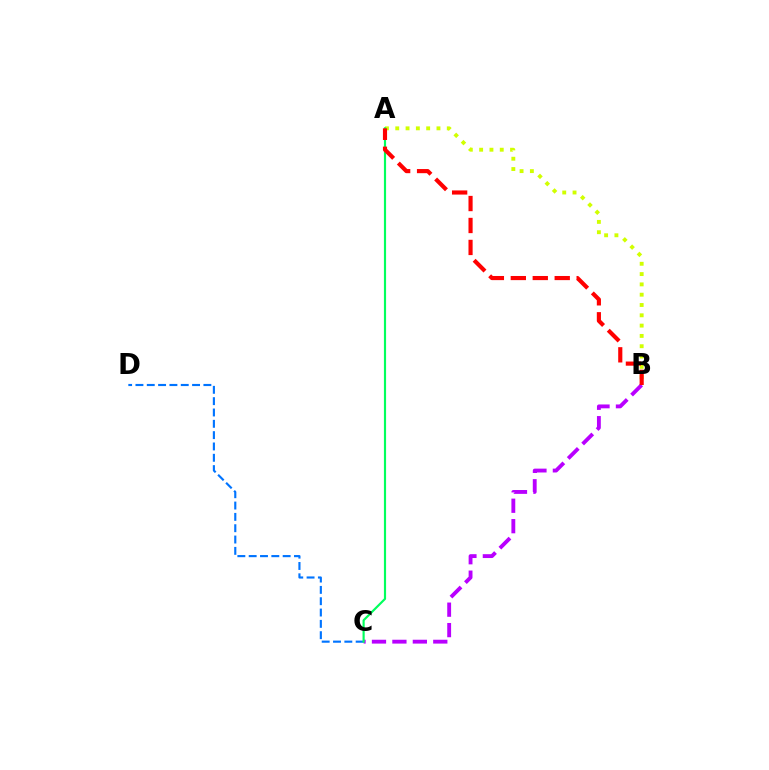{('C', 'D'): [{'color': '#0074ff', 'line_style': 'dashed', 'thickness': 1.54}], ('B', 'C'): [{'color': '#b900ff', 'line_style': 'dashed', 'thickness': 2.78}], ('A', 'B'): [{'color': '#d1ff00', 'line_style': 'dotted', 'thickness': 2.8}, {'color': '#ff0000', 'line_style': 'dashed', 'thickness': 2.98}], ('A', 'C'): [{'color': '#00ff5c', 'line_style': 'solid', 'thickness': 1.56}]}